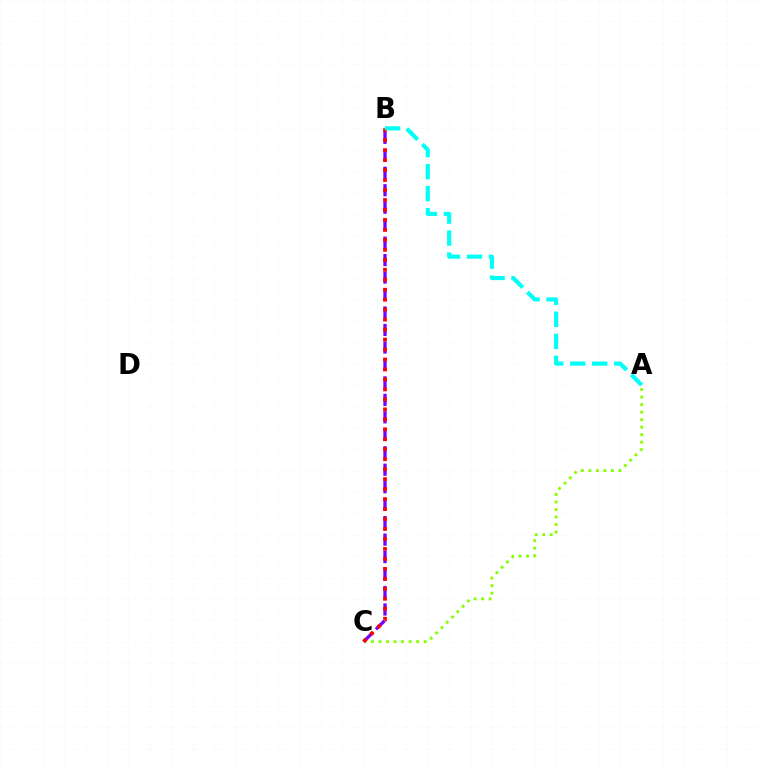{('A', 'C'): [{'color': '#84ff00', 'line_style': 'dotted', 'thickness': 2.04}], ('B', 'C'): [{'color': '#7200ff', 'line_style': 'dashed', 'thickness': 2.37}, {'color': '#ff0000', 'line_style': 'dotted', 'thickness': 2.71}], ('A', 'B'): [{'color': '#00fff6', 'line_style': 'dashed', 'thickness': 2.98}]}